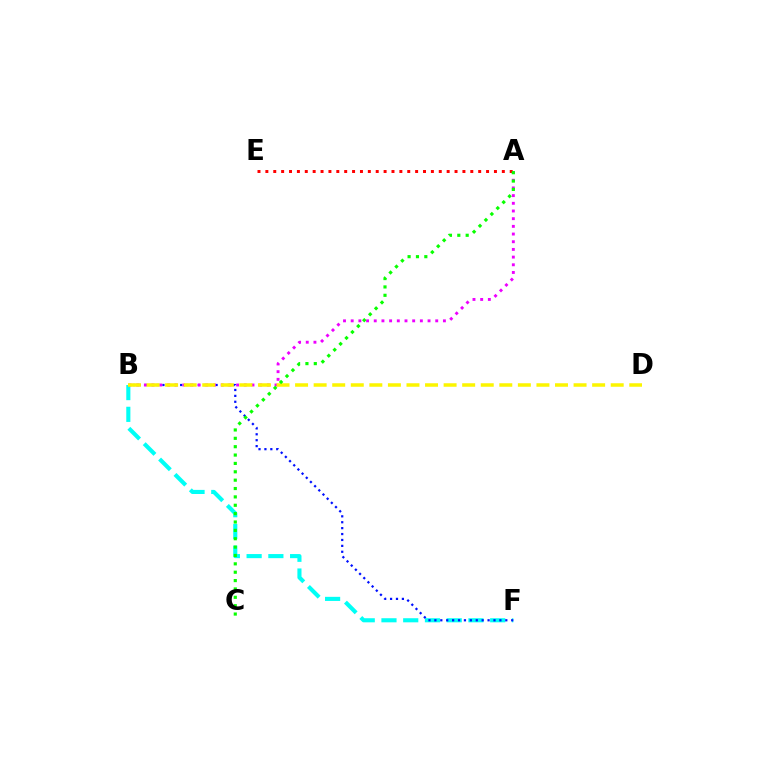{('B', 'F'): [{'color': '#00fff6', 'line_style': 'dashed', 'thickness': 2.95}, {'color': '#0010ff', 'line_style': 'dotted', 'thickness': 1.61}], ('A', 'B'): [{'color': '#ee00ff', 'line_style': 'dotted', 'thickness': 2.09}], ('B', 'D'): [{'color': '#fcf500', 'line_style': 'dashed', 'thickness': 2.52}], ('A', 'E'): [{'color': '#ff0000', 'line_style': 'dotted', 'thickness': 2.14}], ('A', 'C'): [{'color': '#08ff00', 'line_style': 'dotted', 'thickness': 2.27}]}